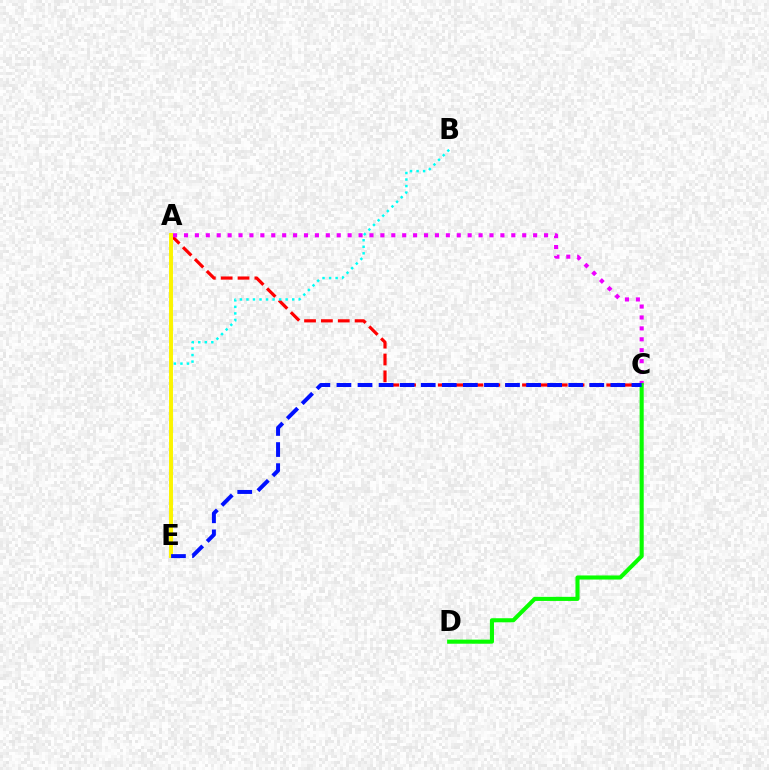{('A', 'C'): [{'color': '#ff0000', 'line_style': 'dashed', 'thickness': 2.29}, {'color': '#ee00ff', 'line_style': 'dotted', 'thickness': 2.96}], ('B', 'E'): [{'color': '#00fff6', 'line_style': 'dotted', 'thickness': 1.78}], ('A', 'E'): [{'color': '#fcf500', 'line_style': 'solid', 'thickness': 2.84}], ('C', 'D'): [{'color': '#08ff00', 'line_style': 'solid', 'thickness': 2.94}], ('C', 'E'): [{'color': '#0010ff', 'line_style': 'dashed', 'thickness': 2.86}]}